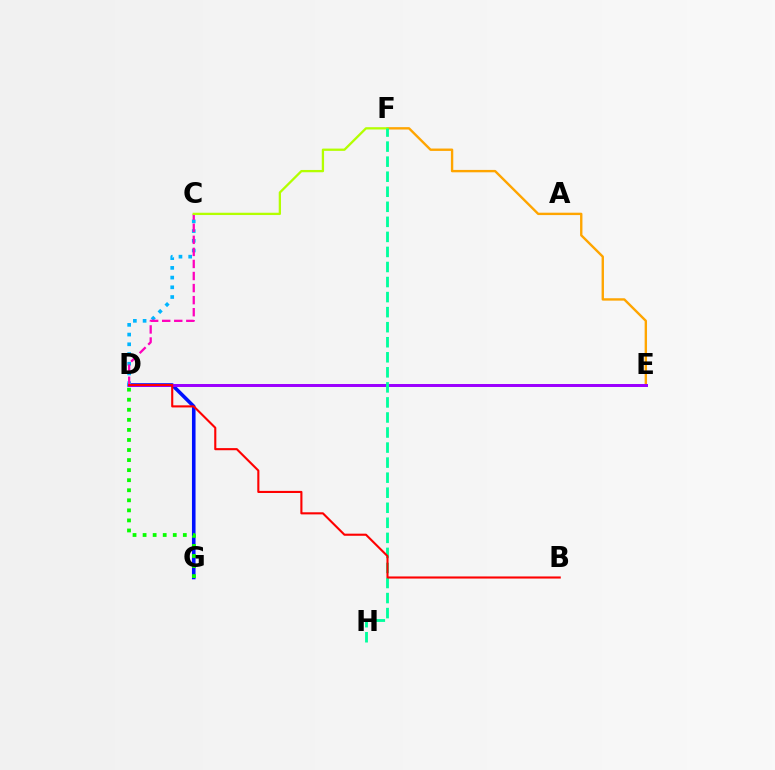{('D', 'G'): [{'color': '#0010ff', 'line_style': 'solid', 'thickness': 2.58}, {'color': '#08ff00', 'line_style': 'dotted', 'thickness': 2.73}], ('E', 'F'): [{'color': '#ffa500', 'line_style': 'solid', 'thickness': 1.71}], ('C', 'D'): [{'color': '#00b5ff', 'line_style': 'dotted', 'thickness': 2.64}, {'color': '#ff00bd', 'line_style': 'dashed', 'thickness': 1.64}], ('C', 'F'): [{'color': '#b3ff00', 'line_style': 'solid', 'thickness': 1.65}], ('D', 'E'): [{'color': '#9b00ff', 'line_style': 'solid', 'thickness': 2.14}], ('F', 'H'): [{'color': '#00ff9d', 'line_style': 'dashed', 'thickness': 2.04}], ('B', 'D'): [{'color': '#ff0000', 'line_style': 'solid', 'thickness': 1.52}]}